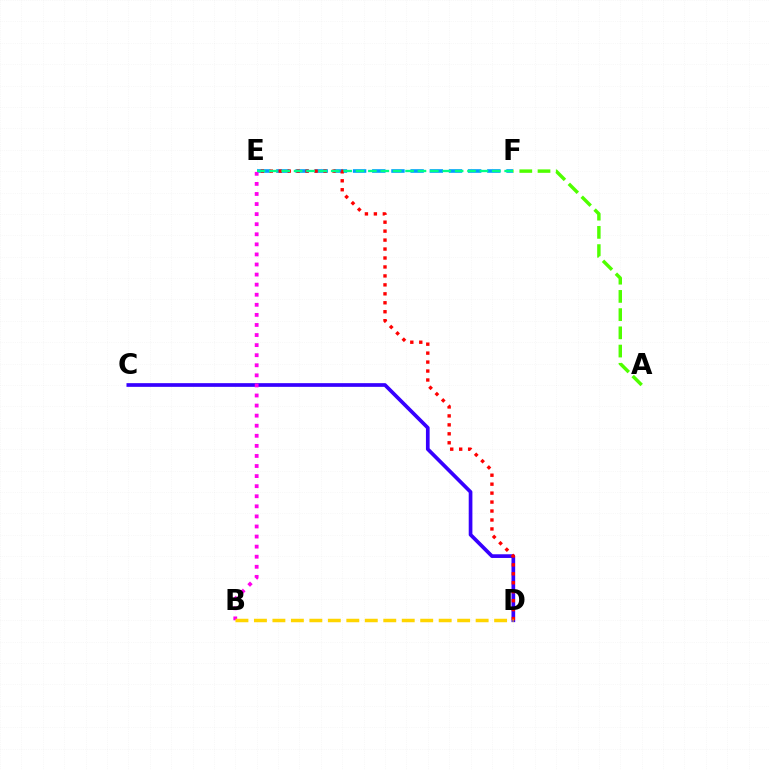{('C', 'D'): [{'color': '#3700ff', 'line_style': 'solid', 'thickness': 2.65}], ('E', 'F'): [{'color': '#009eff', 'line_style': 'dashed', 'thickness': 2.61}, {'color': '#00ff86', 'line_style': 'dashed', 'thickness': 1.68}], ('B', 'E'): [{'color': '#ff00ed', 'line_style': 'dotted', 'thickness': 2.74}], ('D', 'E'): [{'color': '#ff0000', 'line_style': 'dotted', 'thickness': 2.43}], ('B', 'D'): [{'color': '#ffd500', 'line_style': 'dashed', 'thickness': 2.51}], ('A', 'F'): [{'color': '#4fff00', 'line_style': 'dashed', 'thickness': 2.48}]}